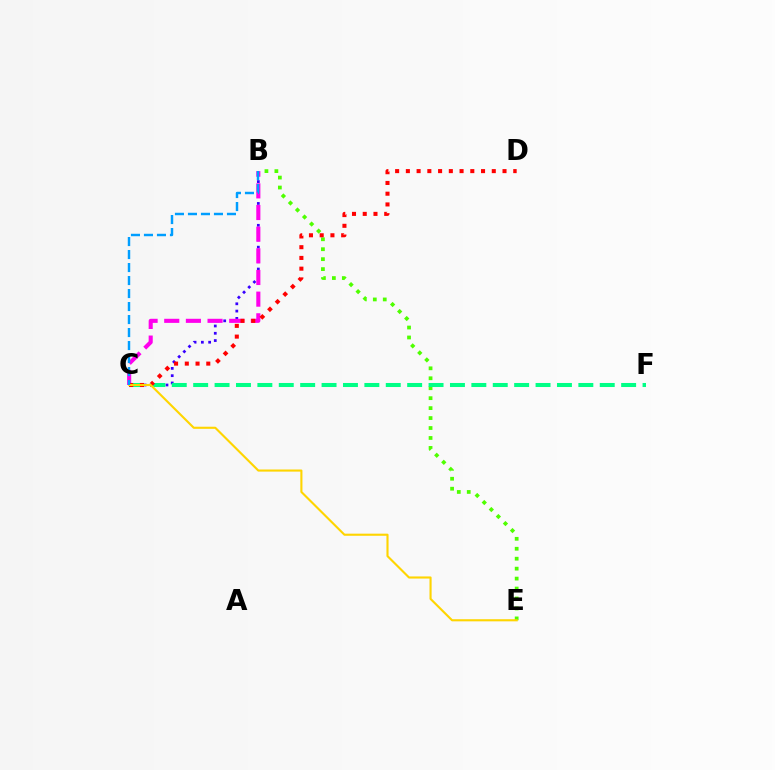{('B', 'E'): [{'color': '#4fff00', 'line_style': 'dotted', 'thickness': 2.7}], ('B', 'C'): [{'color': '#3700ff', 'line_style': 'dotted', 'thickness': 1.98}, {'color': '#ff00ed', 'line_style': 'dashed', 'thickness': 2.94}, {'color': '#009eff', 'line_style': 'dashed', 'thickness': 1.77}], ('C', 'F'): [{'color': '#00ff86', 'line_style': 'dashed', 'thickness': 2.91}], ('C', 'D'): [{'color': '#ff0000', 'line_style': 'dotted', 'thickness': 2.92}], ('C', 'E'): [{'color': '#ffd500', 'line_style': 'solid', 'thickness': 1.52}]}